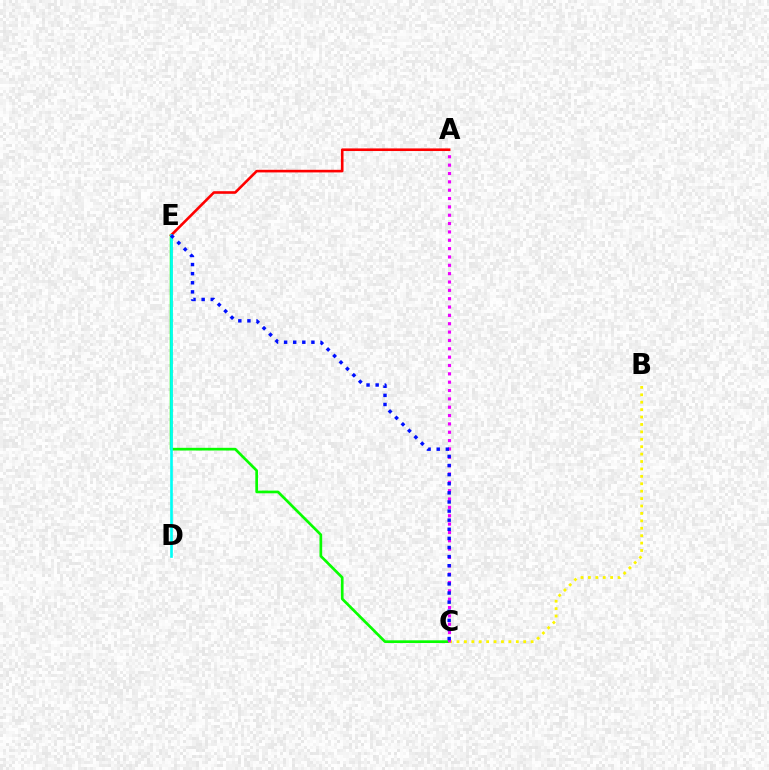{('C', 'E'): [{'color': '#08ff00', 'line_style': 'solid', 'thickness': 1.94}, {'color': '#0010ff', 'line_style': 'dotted', 'thickness': 2.47}], ('A', 'E'): [{'color': '#ff0000', 'line_style': 'solid', 'thickness': 1.88}], ('B', 'C'): [{'color': '#fcf500', 'line_style': 'dotted', 'thickness': 2.01}], ('D', 'E'): [{'color': '#00fff6', 'line_style': 'solid', 'thickness': 1.9}], ('A', 'C'): [{'color': '#ee00ff', 'line_style': 'dotted', 'thickness': 2.27}]}